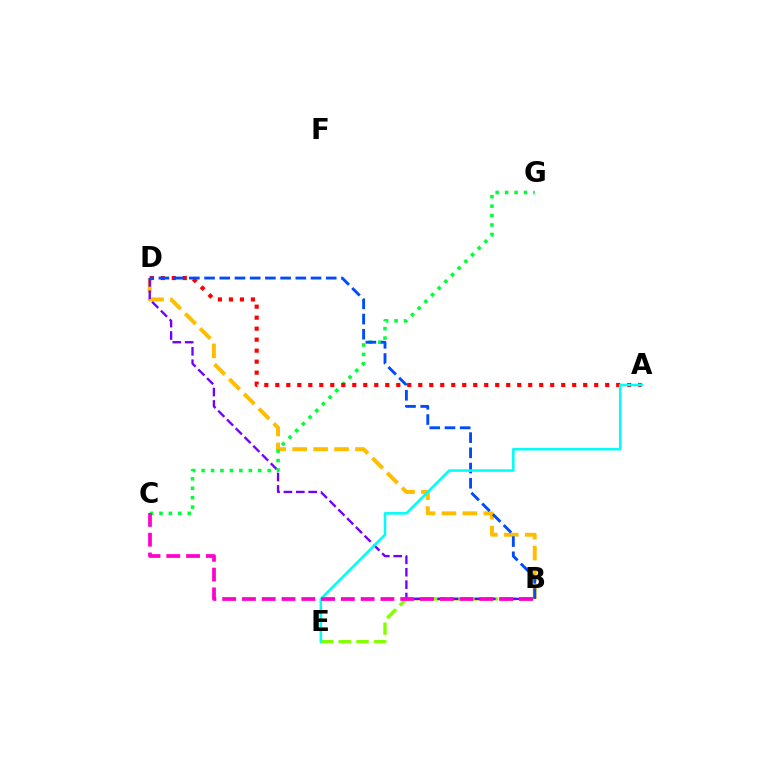{('B', 'E'): [{'color': '#84ff00', 'line_style': 'dashed', 'thickness': 2.41}], ('B', 'D'): [{'color': '#ffbd00', 'line_style': 'dashed', 'thickness': 2.84}, {'color': '#7200ff', 'line_style': 'dashed', 'thickness': 1.68}, {'color': '#004bff', 'line_style': 'dashed', 'thickness': 2.07}], ('C', 'G'): [{'color': '#00ff39', 'line_style': 'dotted', 'thickness': 2.56}], ('A', 'D'): [{'color': '#ff0000', 'line_style': 'dotted', 'thickness': 2.99}], ('A', 'E'): [{'color': '#00fff6', 'line_style': 'solid', 'thickness': 1.84}], ('B', 'C'): [{'color': '#ff00cf', 'line_style': 'dashed', 'thickness': 2.69}]}